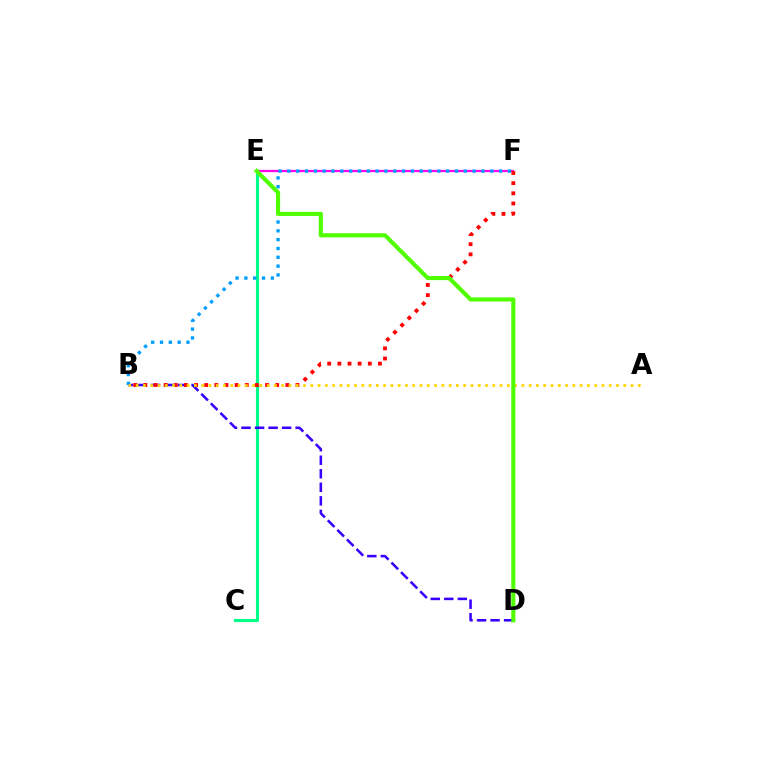{('E', 'F'): [{'color': '#ff00ed', 'line_style': 'solid', 'thickness': 1.62}], ('C', 'E'): [{'color': '#00ff86', 'line_style': 'solid', 'thickness': 2.22}], ('B', 'D'): [{'color': '#3700ff', 'line_style': 'dashed', 'thickness': 1.84}], ('B', 'F'): [{'color': '#009eff', 'line_style': 'dotted', 'thickness': 2.4}, {'color': '#ff0000', 'line_style': 'dotted', 'thickness': 2.76}], ('A', 'B'): [{'color': '#ffd500', 'line_style': 'dotted', 'thickness': 1.98}], ('D', 'E'): [{'color': '#4fff00', 'line_style': 'solid', 'thickness': 2.95}]}